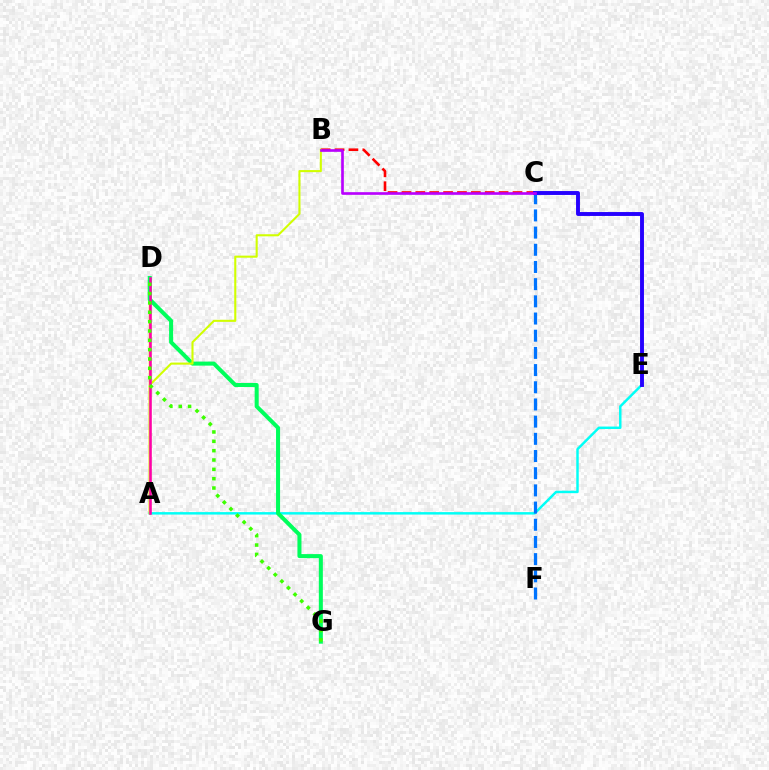{('A', 'D'): [{'color': '#ff9400', 'line_style': 'solid', 'thickness': 1.72}, {'color': '#ff00ac', 'line_style': 'solid', 'thickness': 1.83}], ('A', 'E'): [{'color': '#00fff6', 'line_style': 'solid', 'thickness': 1.77}], ('B', 'C'): [{'color': '#ff0000', 'line_style': 'dashed', 'thickness': 1.89}, {'color': '#b900ff', 'line_style': 'solid', 'thickness': 1.91}], ('D', 'G'): [{'color': '#00ff5c', 'line_style': 'solid', 'thickness': 2.9}, {'color': '#3dff00', 'line_style': 'dotted', 'thickness': 2.54}], ('A', 'B'): [{'color': '#d1ff00', 'line_style': 'solid', 'thickness': 1.5}], ('C', 'F'): [{'color': '#0074ff', 'line_style': 'dashed', 'thickness': 2.33}], ('C', 'E'): [{'color': '#2500ff', 'line_style': 'solid', 'thickness': 2.81}]}